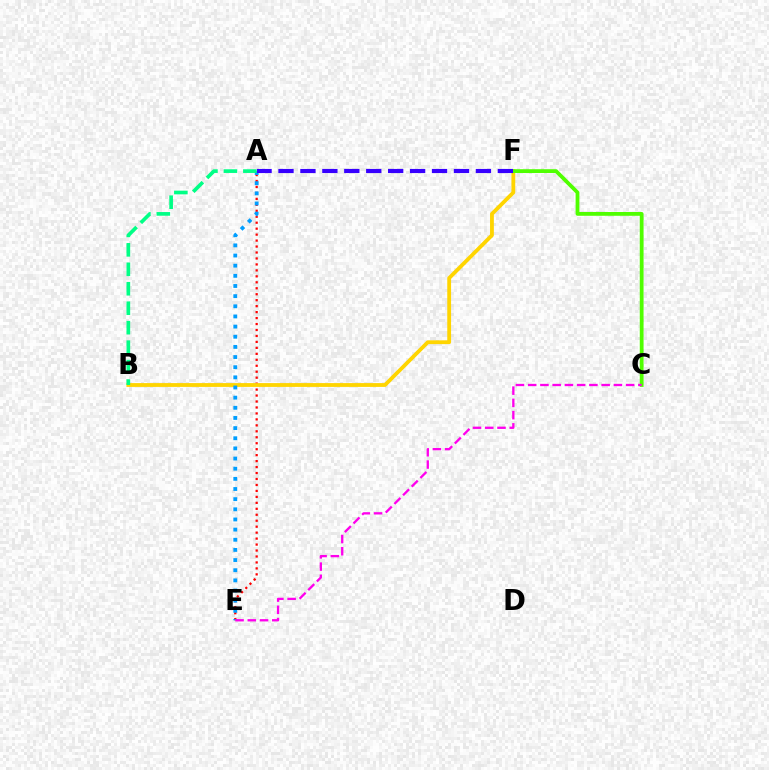{('A', 'E'): [{'color': '#ff0000', 'line_style': 'dotted', 'thickness': 1.62}, {'color': '#009eff', 'line_style': 'dotted', 'thickness': 2.76}], ('B', 'F'): [{'color': '#ffd500', 'line_style': 'solid', 'thickness': 2.75}], ('C', 'F'): [{'color': '#4fff00', 'line_style': 'solid', 'thickness': 2.73}], ('C', 'E'): [{'color': '#ff00ed', 'line_style': 'dashed', 'thickness': 1.66}], ('A', 'F'): [{'color': '#3700ff', 'line_style': 'dashed', 'thickness': 2.98}], ('A', 'B'): [{'color': '#00ff86', 'line_style': 'dashed', 'thickness': 2.64}]}